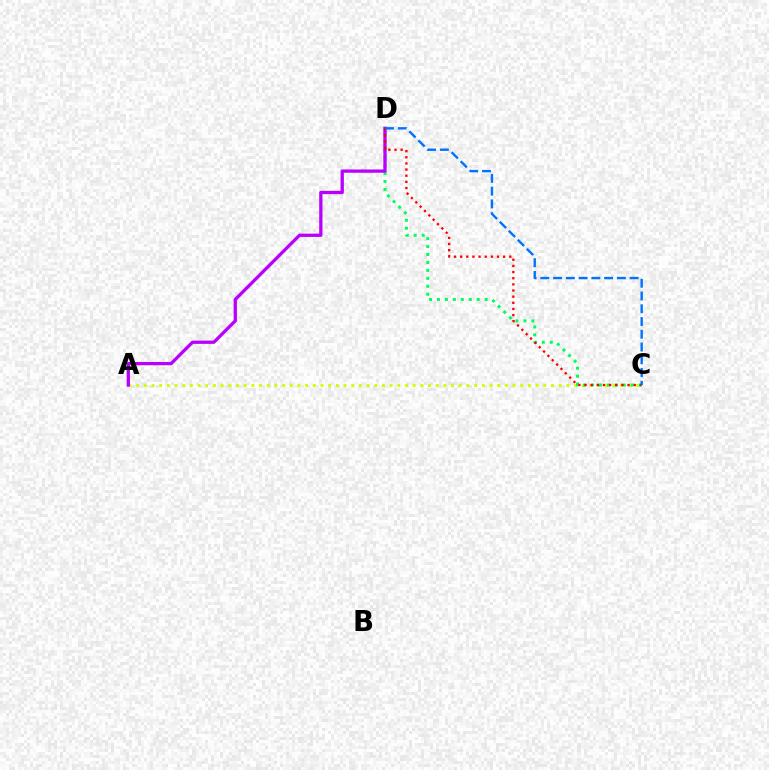{('A', 'C'): [{'color': '#d1ff00', 'line_style': 'dotted', 'thickness': 2.09}], ('C', 'D'): [{'color': '#00ff5c', 'line_style': 'dotted', 'thickness': 2.16}, {'color': '#ff0000', 'line_style': 'dotted', 'thickness': 1.67}, {'color': '#0074ff', 'line_style': 'dashed', 'thickness': 1.73}], ('A', 'D'): [{'color': '#b900ff', 'line_style': 'solid', 'thickness': 2.37}]}